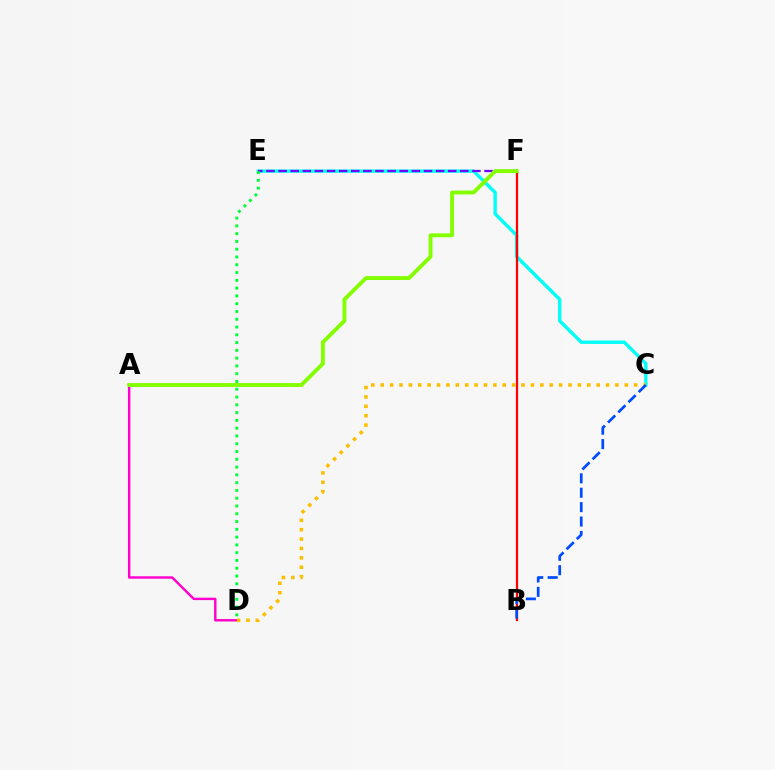{('A', 'D'): [{'color': '#ff00cf', 'line_style': 'solid', 'thickness': 1.74}], ('C', 'E'): [{'color': '#00fff6', 'line_style': 'solid', 'thickness': 2.44}], ('B', 'F'): [{'color': '#ff0000', 'line_style': 'solid', 'thickness': 1.62}], ('C', 'D'): [{'color': '#ffbd00', 'line_style': 'dotted', 'thickness': 2.55}], ('E', 'F'): [{'color': '#7200ff', 'line_style': 'dashed', 'thickness': 1.65}], ('A', 'F'): [{'color': '#84ff00', 'line_style': 'solid', 'thickness': 2.8}], ('B', 'C'): [{'color': '#004bff', 'line_style': 'dashed', 'thickness': 1.96}], ('D', 'E'): [{'color': '#00ff39', 'line_style': 'dotted', 'thickness': 2.11}]}